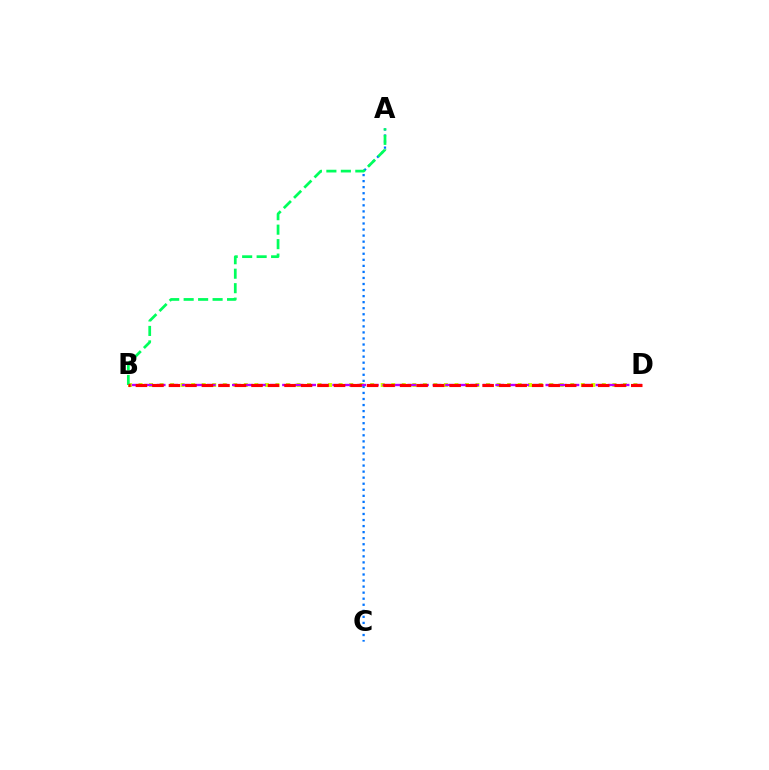{('B', 'D'): [{'color': '#d1ff00', 'line_style': 'dotted', 'thickness': 2.86}, {'color': '#b900ff', 'line_style': 'dashed', 'thickness': 1.7}, {'color': '#ff0000', 'line_style': 'dashed', 'thickness': 2.24}], ('A', 'C'): [{'color': '#0074ff', 'line_style': 'dotted', 'thickness': 1.64}], ('A', 'B'): [{'color': '#00ff5c', 'line_style': 'dashed', 'thickness': 1.97}]}